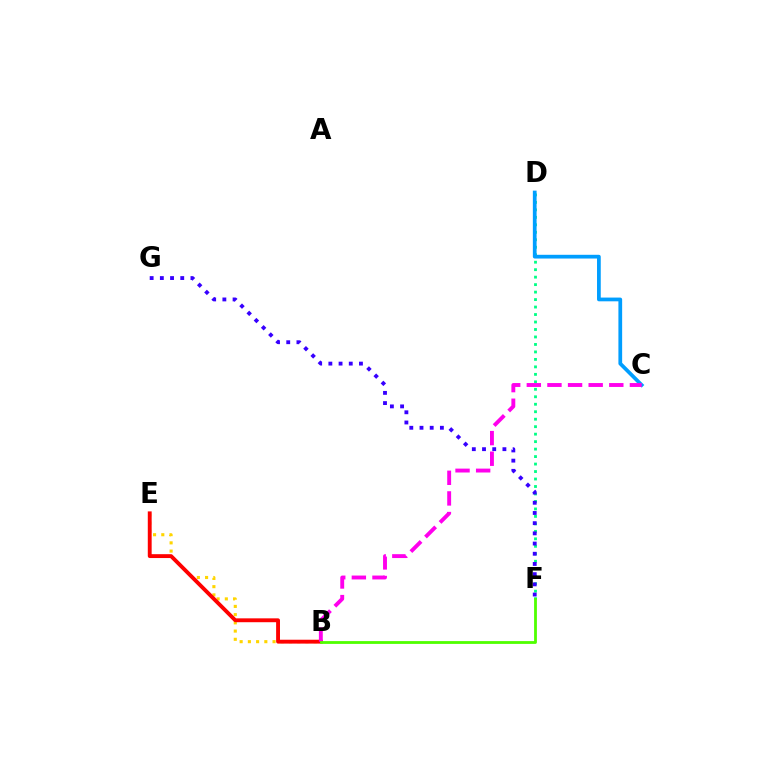{('D', 'F'): [{'color': '#00ff86', 'line_style': 'dotted', 'thickness': 2.03}], ('B', 'E'): [{'color': '#ffd500', 'line_style': 'dotted', 'thickness': 2.24}, {'color': '#ff0000', 'line_style': 'solid', 'thickness': 2.79}], ('F', 'G'): [{'color': '#3700ff', 'line_style': 'dotted', 'thickness': 2.77}], ('C', 'D'): [{'color': '#009eff', 'line_style': 'solid', 'thickness': 2.69}], ('B', 'C'): [{'color': '#ff00ed', 'line_style': 'dashed', 'thickness': 2.8}], ('B', 'F'): [{'color': '#4fff00', 'line_style': 'solid', 'thickness': 2.01}]}